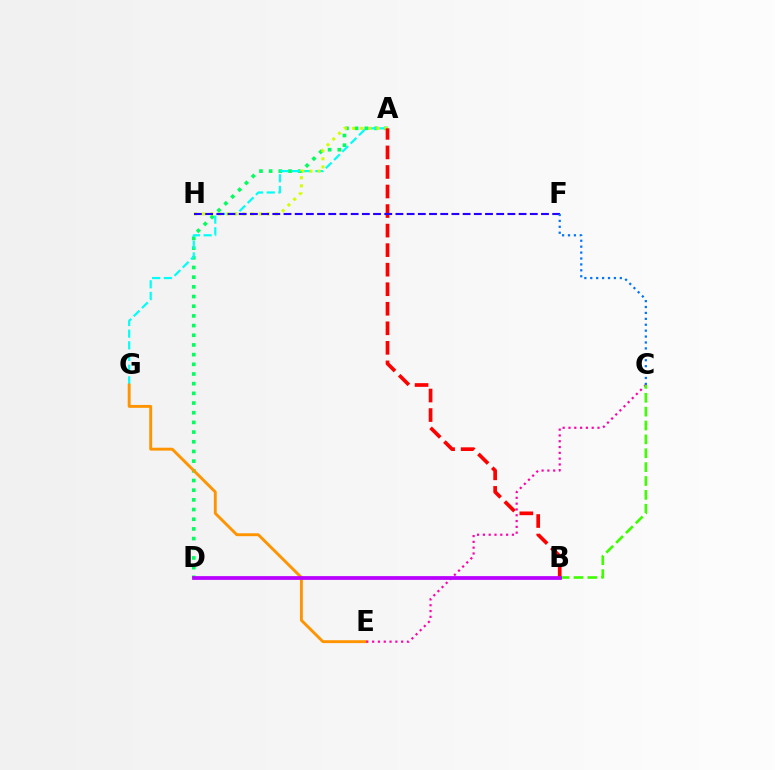{('A', 'D'): [{'color': '#00ff5c', 'line_style': 'dotted', 'thickness': 2.63}], ('A', 'G'): [{'color': '#00fff6', 'line_style': 'dashed', 'thickness': 1.59}], ('E', 'G'): [{'color': '#ff9400', 'line_style': 'solid', 'thickness': 2.08}], ('A', 'H'): [{'color': '#d1ff00', 'line_style': 'dotted', 'thickness': 2.2}], ('A', 'B'): [{'color': '#ff0000', 'line_style': 'dashed', 'thickness': 2.65}], ('F', 'H'): [{'color': '#2500ff', 'line_style': 'dashed', 'thickness': 1.52}], ('C', 'F'): [{'color': '#0074ff', 'line_style': 'dotted', 'thickness': 1.61}], ('C', 'E'): [{'color': '#ff00ac', 'line_style': 'dotted', 'thickness': 1.58}], ('B', 'C'): [{'color': '#3dff00', 'line_style': 'dashed', 'thickness': 1.88}], ('B', 'D'): [{'color': '#b900ff', 'line_style': 'solid', 'thickness': 2.7}]}